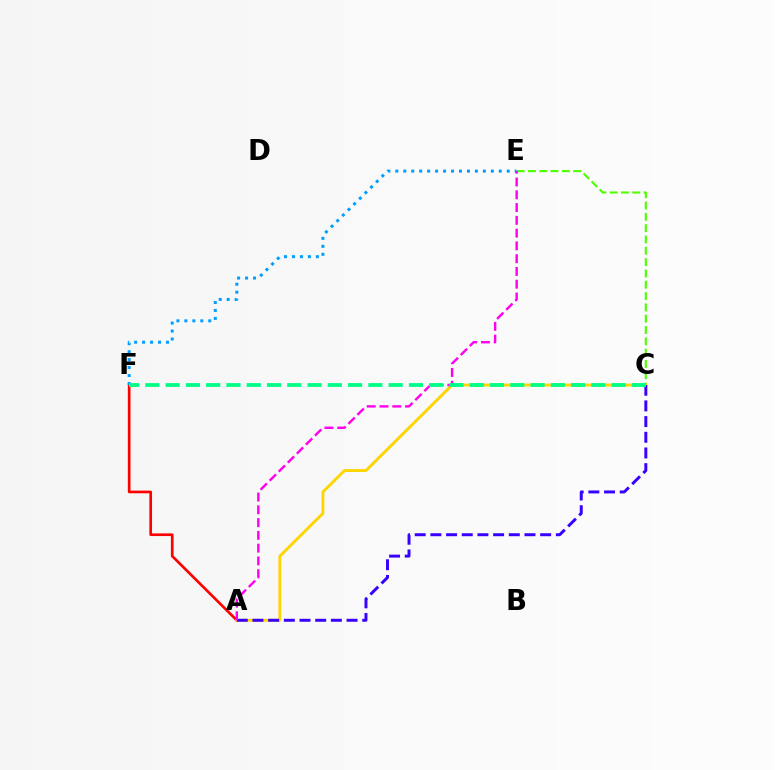{('C', 'E'): [{'color': '#4fff00', 'line_style': 'dashed', 'thickness': 1.54}], ('A', 'F'): [{'color': '#ff0000', 'line_style': 'solid', 'thickness': 1.92}], ('A', 'C'): [{'color': '#ffd500', 'line_style': 'solid', 'thickness': 2.07}, {'color': '#3700ff', 'line_style': 'dashed', 'thickness': 2.13}], ('E', 'F'): [{'color': '#009eff', 'line_style': 'dotted', 'thickness': 2.16}], ('A', 'E'): [{'color': '#ff00ed', 'line_style': 'dashed', 'thickness': 1.74}], ('C', 'F'): [{'color': '#00ff86', 'line_style': 'dashed', 'thickness': 2.75}]}